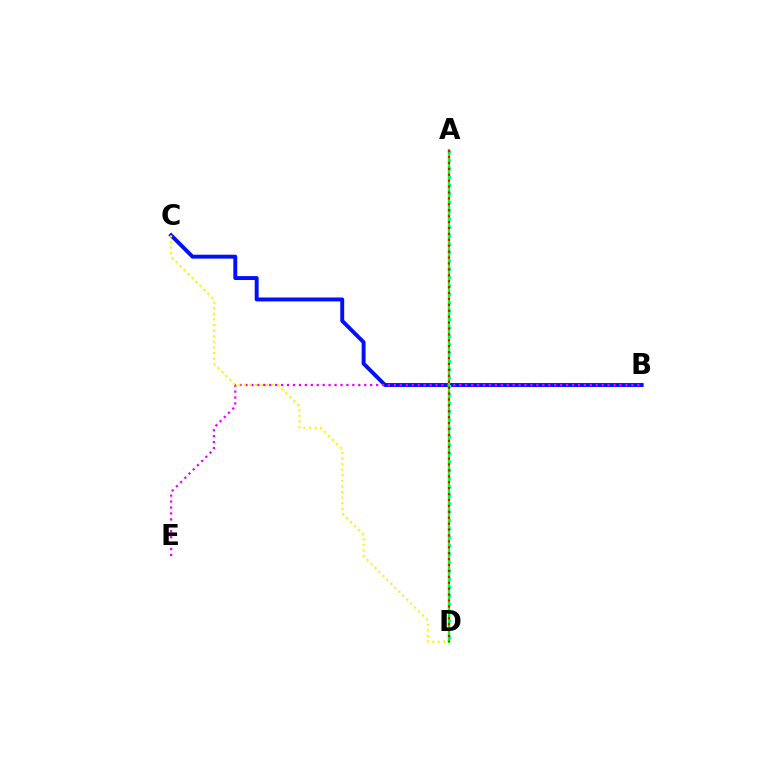{('B', 'C'): [{'color': '#0010ff', 'line_style': 'solid', 'thickness': 2.82}], ('B', 'E'): [{'color': '#ee00ff', 'line_style': 'dotted', 'thickness': 1.61}], ('A', 'D'): [{'color': '#00fff6', 'line_style': 'dotted', 'thickness': 2.28}, {'color': '#08ff00', 'line_style': 'solid', 'thickness': 1.65}, {'color': '#ff0000', 'line_style': 'dotted', 'thickness': 1.61}], ('C', 'D'): [{'color': '#fcf500', 'line_style': 'dotted', 'thickness': 1.52}]}